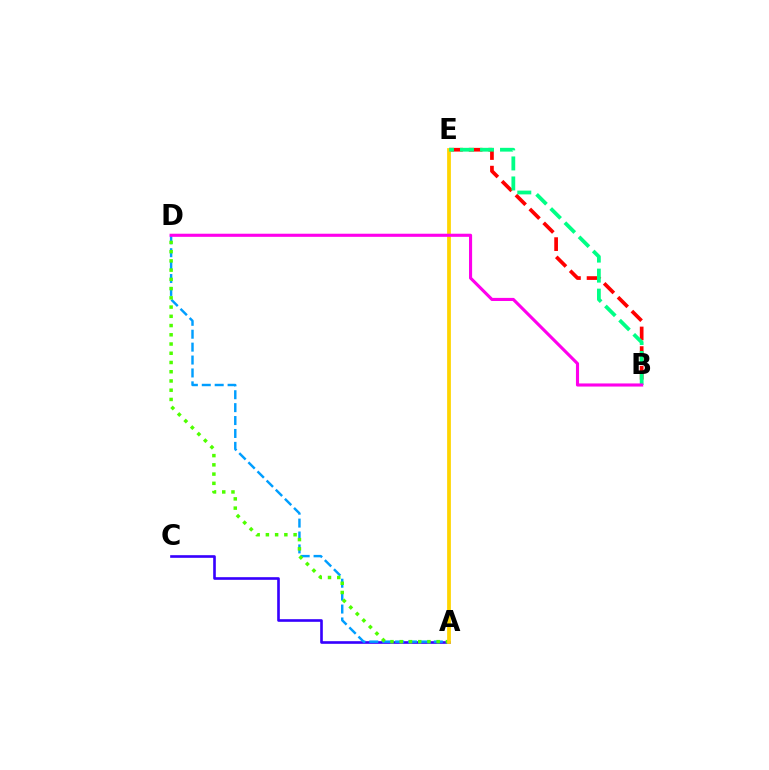{('A', 'C'): [{'color': '#3700ff', 'line_style': 'solid', 'thickness': 1.89}], ('A', 'D'): [{'color': '#009eff', 'line_style': 'dashed', 'thickness': 1.75}, {'color': '#4fff00', 'line_style': 'dotted', 'thickness': 2.51}], ('B', 'E'): [{'color': '#ff0000', 'line_style': 'dashed', 'thickness': 2.66}, {'color': '#00ff86', 'line_style': 'dashed', 'thickness': 2.72}], ('A', 'E'): [{'color': '#ffd500', 'line_style': 'solid', 'thickness': 2.7}], ('B', 'D'): [{'color': '#ff00ed', 'line_style': 'solid', 'thickness': 2.24}]}